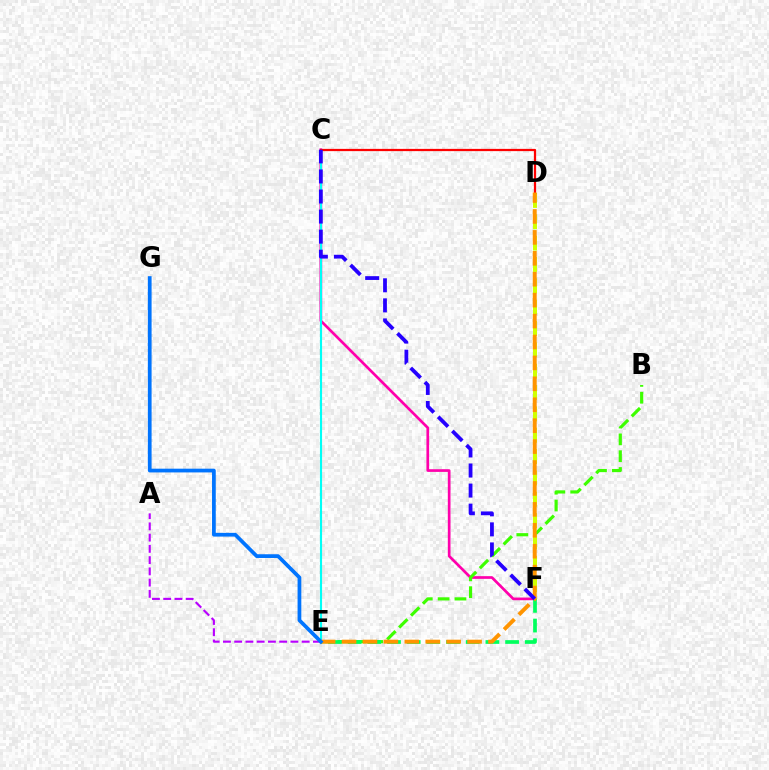{('C', 'F'): [{'color': '#ff00ac', 'line_style': 'solid', 'thickness': 1.94}, {'color': '#2500ff', 'line_style': 'dashed', 'thickness': 2.73}], ('B', 'E'): [{'color': '#3dff00', 'line_style': 'dashed', 'thickness': 2.29}], ('A', 'E'): [{'color': '#b900ff', 'line_style': 'dashed', 'thickness': 1.53}], ('D', 'F'): [{'color': '#d1ff00', 'line_style': 'dashed', 'thickness': 2.9}], ('C', 'E'): [{'color': '#00fff6', 'line_style': 'solid', 'thickness': 1.53}], ('E', 'F'): [{'color': '#00ff5c', 'line_style': 'dashed', 'thickness': 2.67}], ('C', 'D'): [{'color': '#ff0000', 'line_style': 'solid', 'thickness': 1.62}], ('D', 'E'): [{'color': '#ff9400', 'line_style': 'dashed', 'thickness': 2.84}], ('E', 'G'): [{'color': '#0074ff', 'line_style': 'solid', 'thickness': 2.69}]}